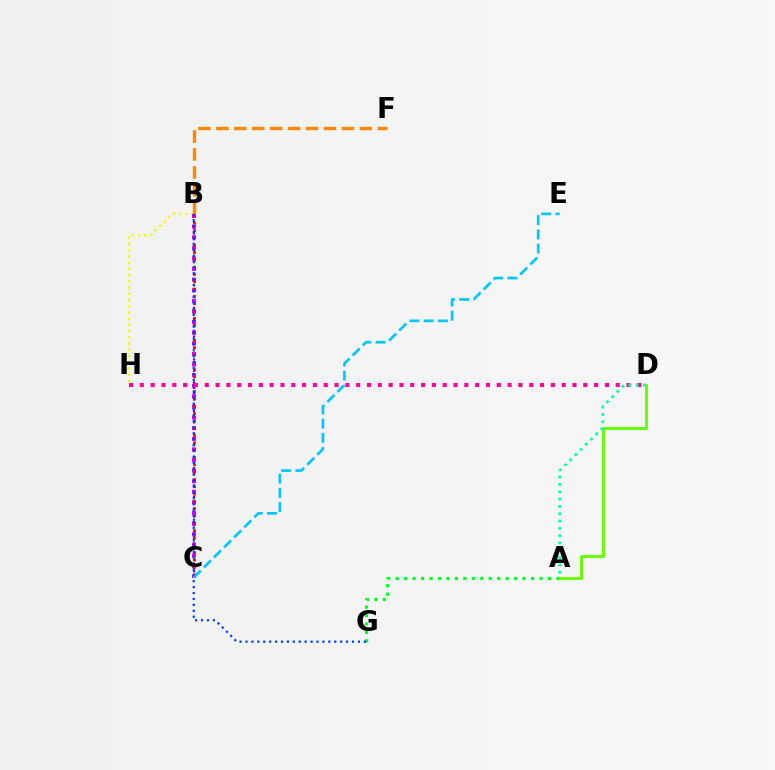{('B', 'H'): [{'color': '#eeff00', 'line_style': 'dotted', 'thickness': 1.69}], ('B', 'C'): [{'color': '#4f00ff', 'line_style': 'dotted', 'thickness': 1.56}, {'color': '#d600ff', 'line_style': 'dotted', 'thickness': 2.88}, {'color': '#ff0000', 'line_style': 'dotted', 'thickness': 1.99}], ('B', 'F'): [{'color': '#ff8800', 'line_style': 'dashed', 'thickness': 2.44}], ('A', 'G'): [{'color': '#00ff27', 'line_style': 'dotted', 'thickness': 2.3}], ('B', 'G'): [{'color': '#003fff', 'line_style': 'dotted', 'thickness': 1.61}], ('D', 'H'): [{'color': '#ff00a0', 'line_style': 'dotted', 'thickness': 2.94}], ('A', 'D'): [{'color': '#66ff00', 'line_style': 'solid', 'thickness': 2.09}, {'color': '#00ffaf', 'line_style': 'dotted', 'thickness': 1.99}], ('C', 'E'): [{'color': '#00c7ff', 'line_style': 'dashed', 'thickness': 1.93}]}